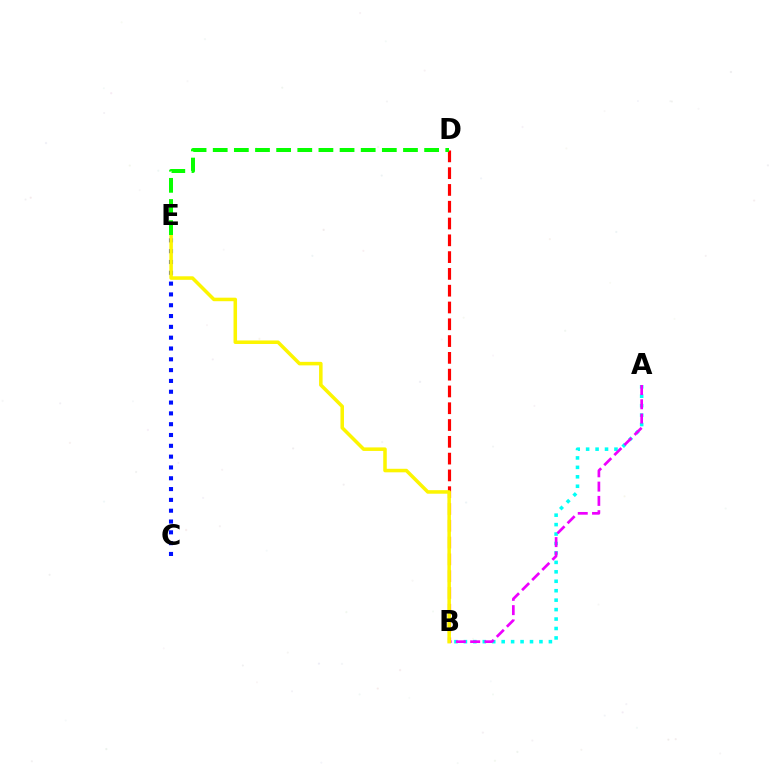{('A', 'B'): [{'color': '#00fff6', 'line_style': 'dotted', 'thickness': 2.57}, {'color': '#ee00ff', 'line_style': 'dashed', 'thickness': 1.94}], ('B', 'D'): [{'color': '#ff0000', 'line_style': 'dashed', 'thickness': 2.28}], ('C', 'E'): [{'color': '#0010ff', 'line_style': 'dotted', 'thickness': 2.94}], ('B', 'E'): [{'color': '#fcf500', 'line_style': 'solid', 'thickness': 2.54}], ('D', 'E'): [{'color': '#08ff00', 'line_style': 'dashed', 'thickness': 2.87}]}